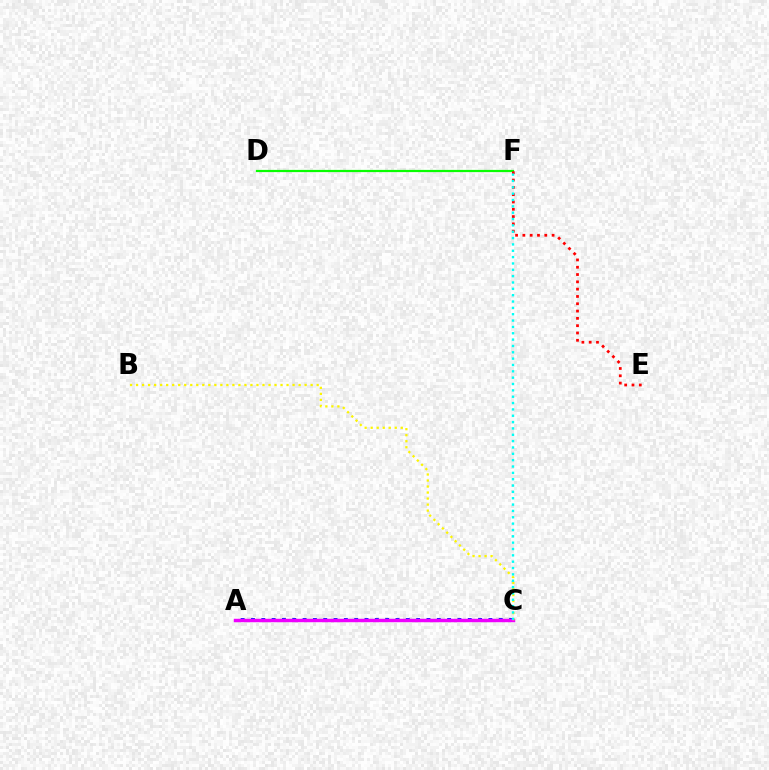{('A', 'C'): [{'color': '#0010ff', 'line_style': 'dotted', 'thickness': 2.8}, {'color': '#ee00ff', 'line_style': 'solid', 'thickness': 2.48}], ('D', 'F'): [{'color': '#08ff00', 'line_style': 'solid', 'thickness': 1.6}], ('B', 'C'): [{'color': '#fcf500', 'line_style': 'dotted', 'thickness': 1.64}], ('E', 'F'): [{'color': '#ff0000', 'line_style': 'dotted', 'thickness': 1.98}], ('C', 'F'): [{'color': '#00fff6', 'line_style': 'dotted', 'thickness': 1.72}]}